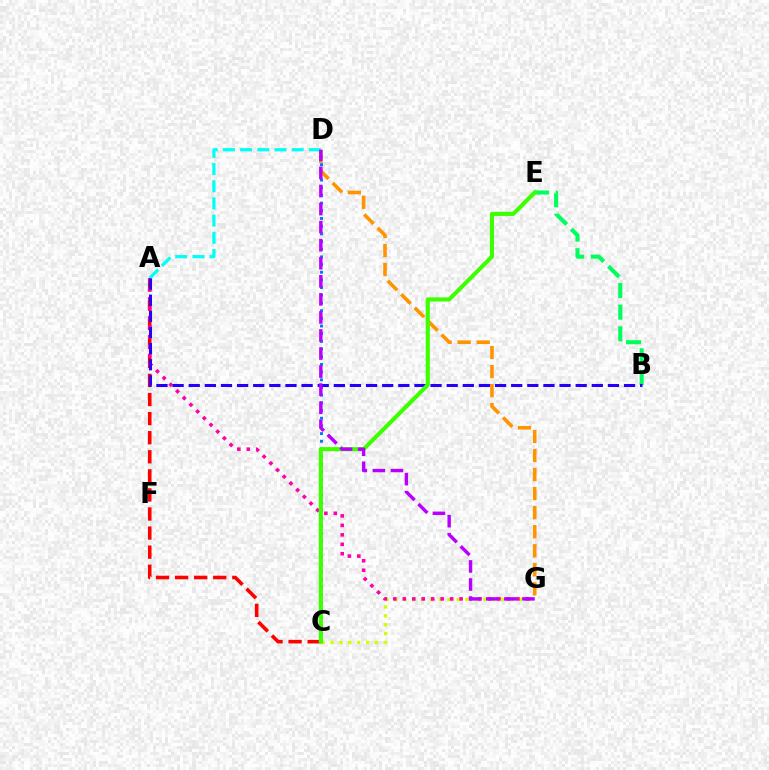{('C', 'G'): [{'color': '#d1ff00', 'line_style': 'dotted', 'thickness': 2.42}], ('C', 'D'): [{'color': '#0074ff', 'line_style': 'dotted', 'thickness': 2.09}], ('B', 'E'): [{'color': '#00ff5c', 'line_style': 'dashed', 'thickness': 2.94}], ('A', 'C'): [{'color': '#ff0000', 'line_style': 'dashed', 'thickness': 2.59}], ('A', 'G'): [{'color': '#ff00ac', 'line_style': 'dotted', 'thickness': 2.57}], ('D', 'G'): [{'color': '#ff9400', 'line_style': 'dashed', 'thickness': 2.59}, {'color': '#b900ff', 'line_style': 'dashed', 'thickness': 2.45}], ('A', 'D'): [{'color': '#00fff6', 'line_style': 'dashed', 'thickness': 2.33}], ('A', 'B'): [{'color': '#2500ff', 'line_style': 'dashed', 'thickness': 2.19}], ('C', 'E'): [{'color': '#3dff00', 'line_style': 'solid', 'thickness': 2.96}]}